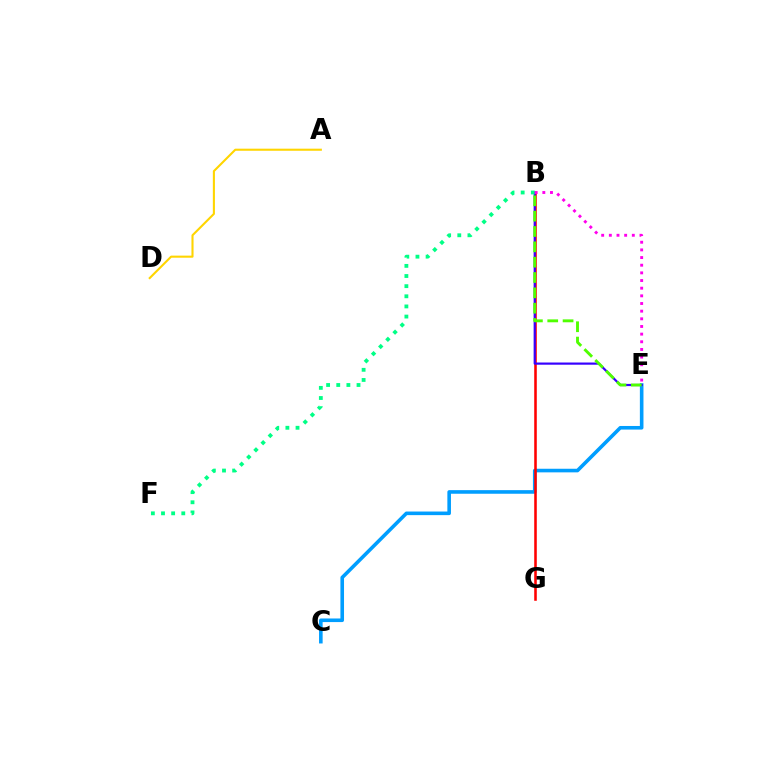{('C', 'E'): [{'color': '#009eff', 'line_style': 'solid', 'thickness': 2.59}], ('B', 'G'): [{'color': '#ff0000', 'line_style': 'solid', 'thickness': 1.85}], ('A', 'D'): [{'color': '#ffd500', 'line_style': 'solid', 'thickness': 1.51}], ('B', 'E'): [{'color': '#3700ff', 'line_style': 'solid', 'thickness': 1.58}, {'color': '#4fff00', 'line_style': 'dashed', 'thickness': 2.08}, {'color': '#ff00ed', 'line_style': 'dotted', 'thickness': 2.08}], ('B', 'F'): [{'color': '#00ff86', 'line_style': 'dotted', 'thickness': 2.75}]}